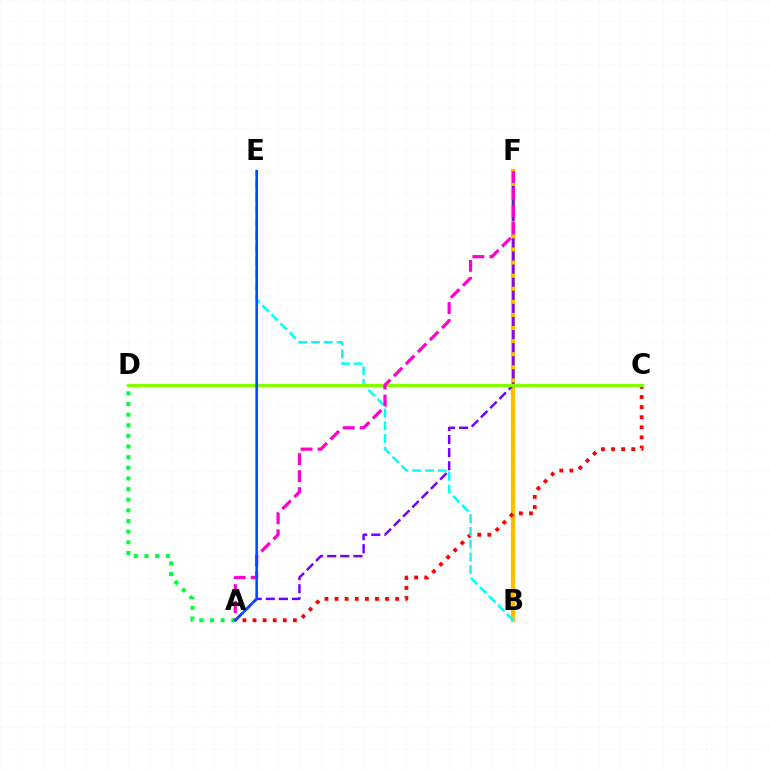{('B', 'F'): [{'color': '#ffbd00', 'line_style': 'solid', 'thickness': 2.99}], ('A', 'C'): [{'color': '#ff0000', 'line_style': 'dotted', 'thickness': 2.74}], ('A', 'F'): [{'color': '#7200ff', 'line_style': 'dashed', 'thickness': 1.78}, {'color': '#ff00cf', 'line_style': 'dashed', 'thickness': 2.31}], ('B', 'E'): [{'color': '#00fff6', 'line_style': 'dashed', 'thickness': 1.74}], ('A', 'D'): [{'color': '#00ff39', 'line_style': 'dotted', 'thickness': 2.89}], ('C', 'D'): [{'color': '#84ff00', 'line_style': 'solid', 'thickness': 2.36}], ('A', 'E'): [{'color': '#004bff', 'line_style': 'solid', 'thickness': 1.87}]}